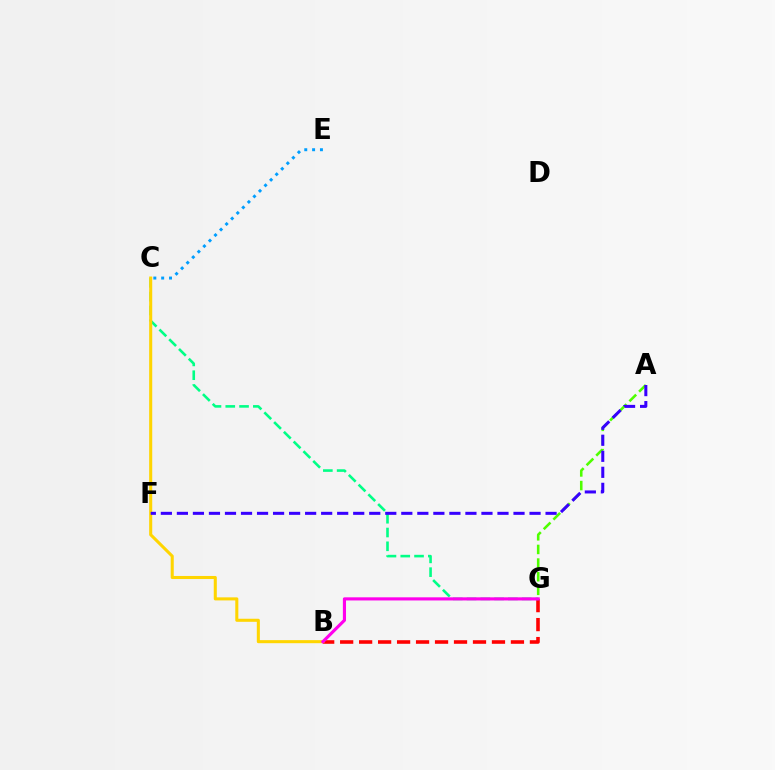{('C', 'E'): [{'color': '#009eff', 'line_style': 'dotted', 'thickness': 2.13}], ('A', 'G'): [{'color': '#4fff00', 'line_style': 'dashed', 'thickness': 1.85}], ('B', 'G'): [{'color': '#ff0000', 'line_style': 'dashed', 'thickness': 2.58}, {'color': '#ff00ed', 'line_style': 'solid', 'thickness': 2.26}], ('C', 'G'): [{'color': '#00ff86', 'line_style': 'dashed', 'thickness': 1.87}], ('B', 'C'): [{'color': '#ffd500', 'line_style': 'solid', 'thickness': 2.2}], ('A', 'F'): [{'color': '#3700ff', 'line_style': 'dashed', 'thickness': 2.18}]}